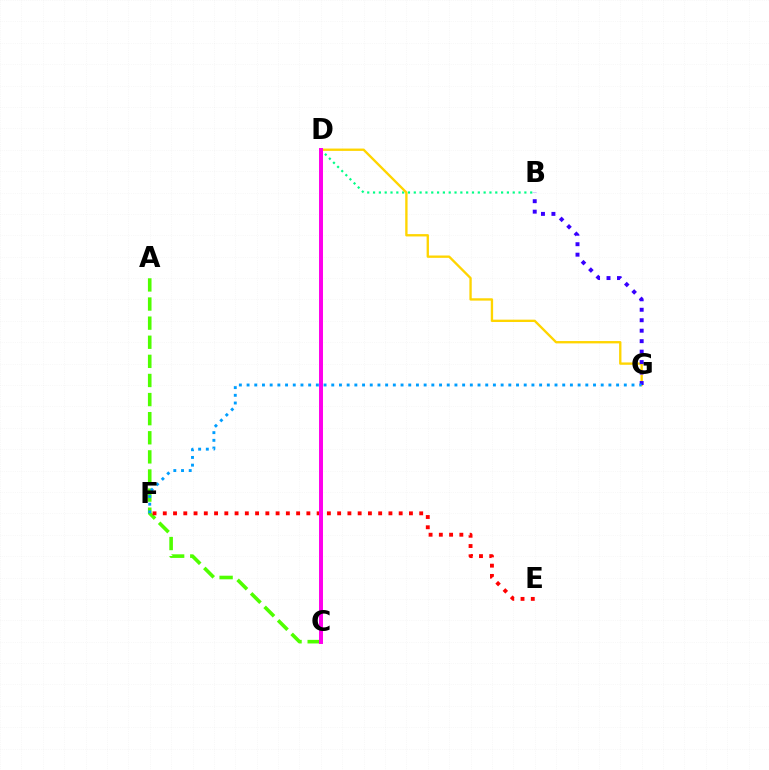{('B', 'D'): [{'color': '#00ff86', 'line_style': 'dotted', 'thickness': 1.58}], ('A', 'C'): [{'color': '#4fff00', 'line_style': 'dashed', 'thickness': 2.6}], ('D', 'G'): [{'color': '#ffd500', 'line_style': 'solid', 'thickness': 1.69}], ('B', 'G'): [{'color': '#3700ff', 'line_style': 'dotted', 'thickness': 2.84}], ('F', 'G'): [{'color': '#009eff', 'line_style': 'dotted', 'thickness': 2.09}], ('E', 'F'): [{'color': '#ff0000', 'line_style': 'dotted', 'thickness': 2.79}], ('C', 'D'): [{'color': '#ff00ed', 'line_style': 'solid', 'thickness': 2.86}]}